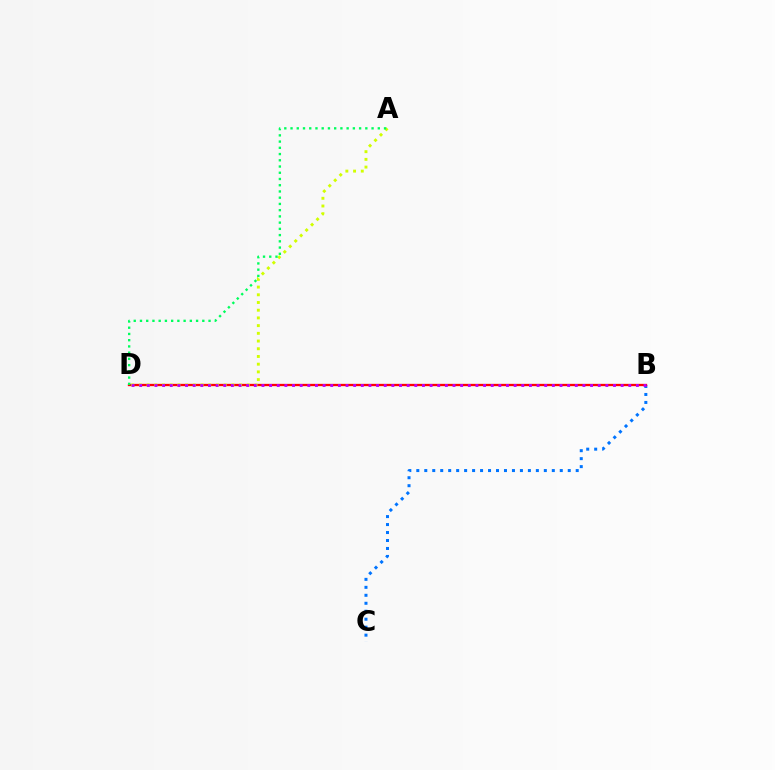{('B', 'C'): [{'color': '#0074ff', 'line_style': 'dotted', 'thickness': 2.17}], ('B', 'D'): [{'color': '#ff0000', 'line_style': 'solid', 'thickness': 1.67}, {'color': '#b900ff', 'line_style': 'dotted', 'thickness': 2.08}], ('A', 'D'): [{'color': '#d1ff00', 'line_style': 'dotted', 'thickness': 2.09}, {'color': '#00ff5c', 'line_style': 'dotted', 'thickness': 1.69}]}